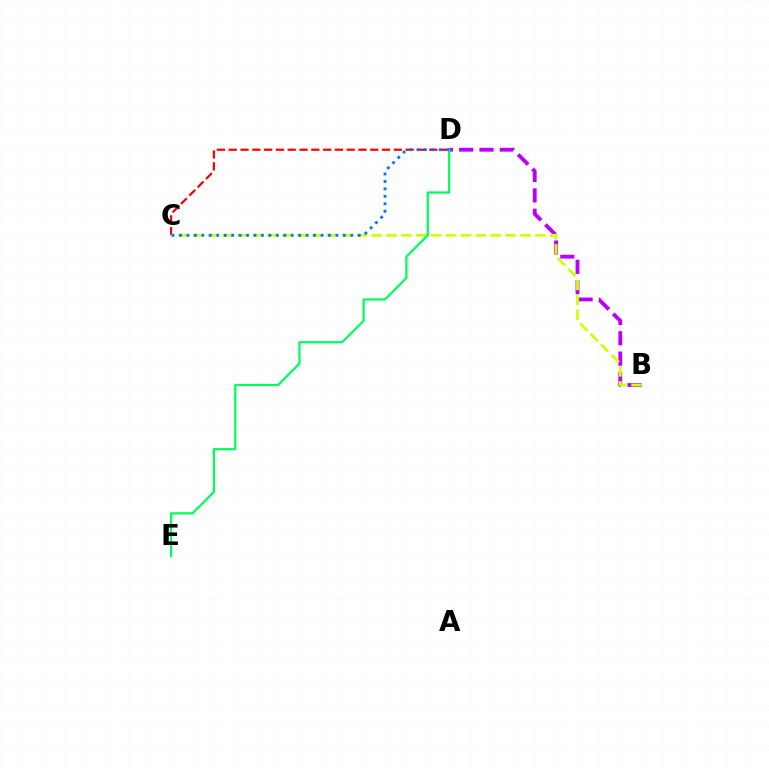{('B', 'D'): [{'color': '#b900ff', 'line_style': 'dashed', 'thickness': 2.76}], ('C', 'D'): [{'color': '#ff0000', 'line_style': 'dashed', 'thickness': 1.6}, {'color': '#0074ff', 'line_style': 'dotted', 'thickness': 2.02}], ('B', 'C'): [{'color': '#d1ff00', 'line_style': 'dashed', 'thickness': 2.02}], ('D', 'E'): [{'color': '#00ff5c', 'line_style': 'solid', 'thickness': 1.62}]}